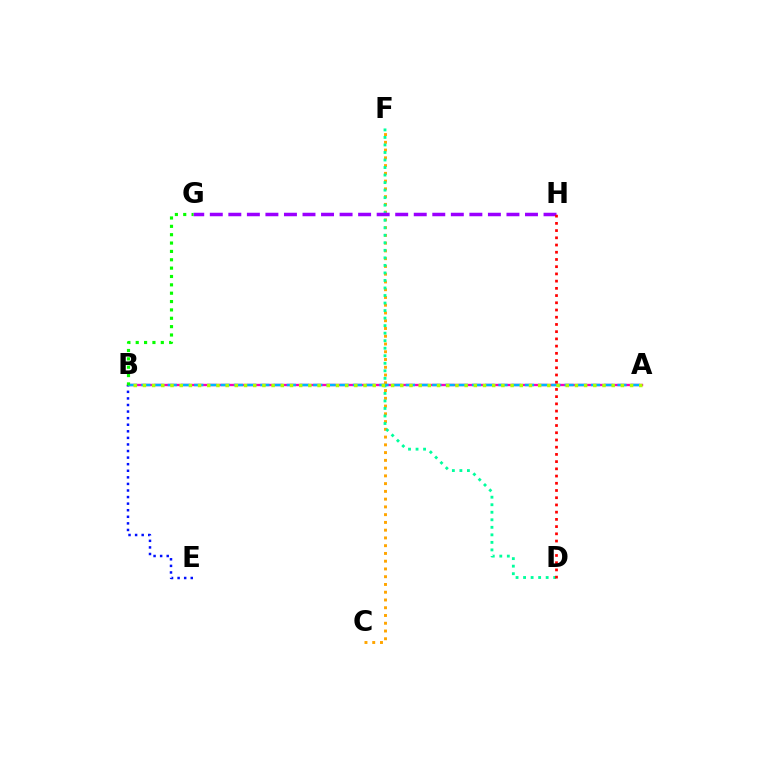{('A', 'B'): [{'color': '#ff00bd', 'line_style': 'solid', 'thickness': 1.7}, {'color': '#00b5ff', 'line_style': 'dashed', 'thickness': 1.8}, {'color': '#b3ff00', 'line_style': 'dotted', 'thickness': 2.5}], ('B', 'E'): [{'color': '#0010ff', 'line_style': 'dotted', 'thickness': 1.79}], ('C', 'F'): [{'color': '#ffa500', 'line_style': 'dotted', 'thickness': 2.11}], ('D', 'F'): [{'color': '#00ff9d', 'line_style': 'dotted', 'thickness': 2.05}], ('G', 'H'): [{'color': '#9b00ff', 'line_style': 'dashed', 'thickness': 2.52}], ('B', 'G'): [{'color': '#08ff00', 'line_style': 'dotted', 'thickness': 2.27}], ('D', 'H'): [{'color': '#ff0000', 'line_style': 'dotted', 'thickness': 1.96}]}